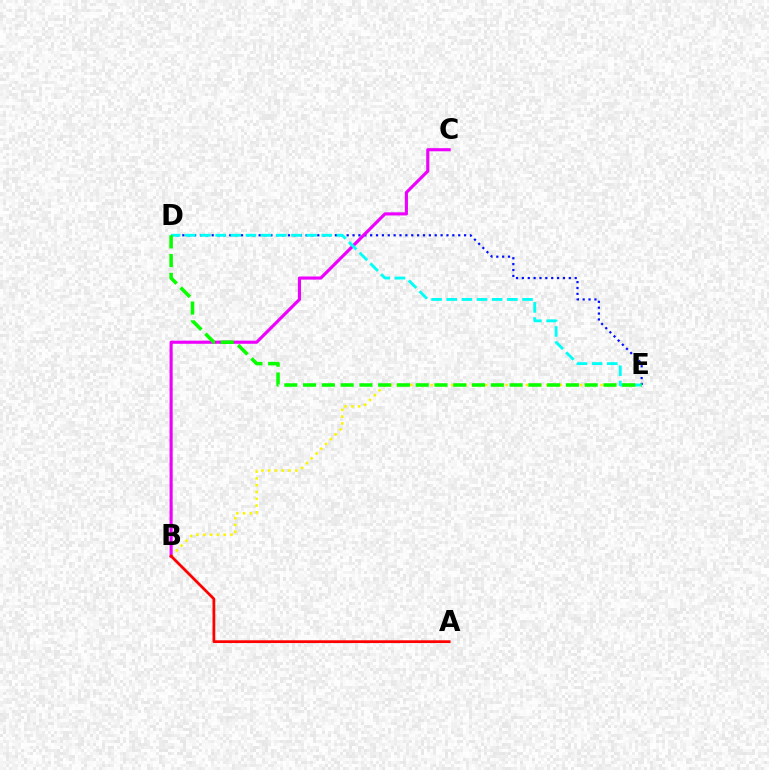{('D', 'E'): [{'color': '#0010ff', 'line_style': 'dotted', 'thickness': 1.59}, {'color': '#00fff6', 'line_style': 'dashed', 'thickness': 2.06}, {'color': '#08ff00', 'line_style': 'dashed', 'thickness': 2.55}], ('B', 'E'): [{'color': '#fcf500', 'line_style': 'dotted', 'thickness': 1.85}], ('B', 'C'): [{'color': '#ee00ff', 'line_style': 'solid', 'thickness': 2.24}], ('A', 'B'): [{'color': '#ff0000', 'line_style': 'solid', 'thickness': 1.99}]}